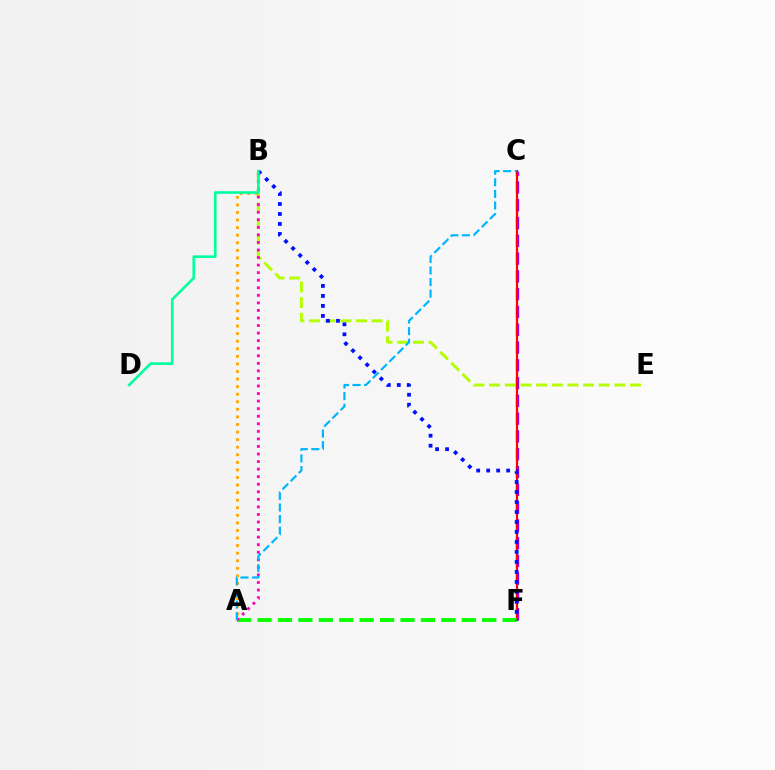{('B', 'E'): [{'color': '#b3ff00', 'line_style': 'dashed', 'thickness': 2.13}], ('C', 'F'): [{'color': '#9b00ff', 'line_style': 'dashed', 'thickness': 2.42}, {'color': '#ff0000', 'line_style': 'solid', 'thickness': 1.58}], ('A', 'F'): [{'color': '#08ff00', 'line_style': 'dashed', 'thickness': 2.77}], ('A', 'B'): [{'color': '#ffa500', 'line_style': 'dotted', 'thickness': 2.06}, {'color': '#ff00bd', 'line_style': 'dotted', 'thickness': 2.05}], ('B', 'F'): [{'color': '#0010ff', 'line_style': 'dotted', 'thickness': 2.71}], ('A', 'C'): [{'color': '#00b5ff', 'line_style': 'dashed', 'thickness': 1.58}], ('B', 'D'): [{'color': '#00ff9d', 'line_style': 'solid', 'thickness': 1.89}]}